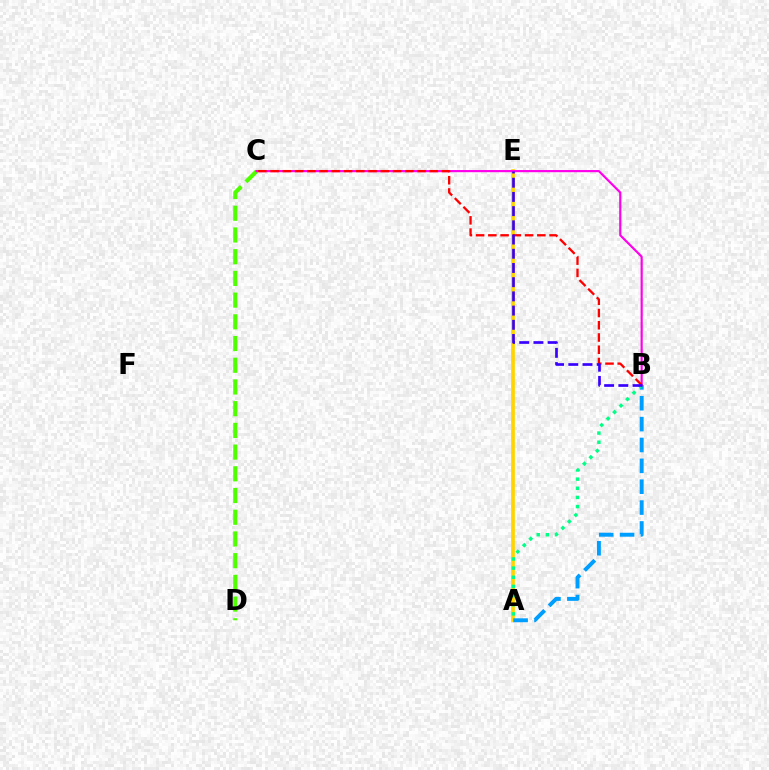{('A', 'E'): [{'color': '#ffd500', 'line_style': 'solid', 'thickness': 2.66}], ('A', 'B'): [{'color': '#009eff', 'line_style': 'dashed', 'thickness': 2.84}, {'color': '#00ff86', 'line_style': 'dotted', 'thickness': 2.49}], ('C', 'D'): [{'color': '#4fff00', 'line_style': 'dashed', 'thickness': 2.95}], ('B', 'C'): [{'color': '#ff00ed', 'line_style': 'solid', 'thickness': 1.57}, {'color': '#ff0000', 'line_style': 'dashed', 'thickness': 1.66}], ('B', 'E'): [{'color': '#3700ff', 'line_style': 'dashed', 'thickness': 1.93}]}